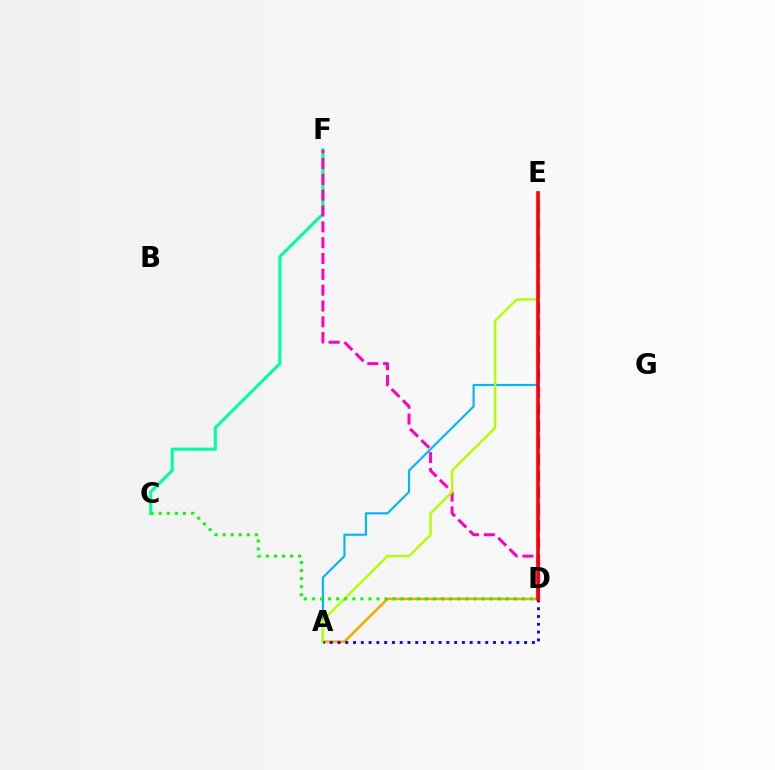{('D', 'E'): [{'color': '#9b00ff', 'line_style': 'dashed', 'thickness': 2.28}, {'color': '#ff0000', 'line_style': 'solid', 'thickness': 2.57}], ('A', 'E'): [{'color': '#00b5ff', 'line_style': 'solid', 'thickness': 1.55}, {'color': '#b3ff00', 'line_style': 'solid', 'thickness': 1.73}], ('C', 'F'): [{'color': '#00ff9d', 'line_style': 'solid', 'thickness': 2.22}], ('D', 'F'): [{'color': '#ff00bd', 'line_style': 'dashed', 'thickness': 2.15}], ('A', 'D'): [{'color': '#ffa500', 'line_style': 'solid', 'thickness': 1.85}, {'color': '#0010ff', 'line_style': 'dotted', 'thickness': 2.11}], ('C', 'D'): [{'color': '#08ff00', 'line_style': 'dotted', 'thickness': 2.19}]}